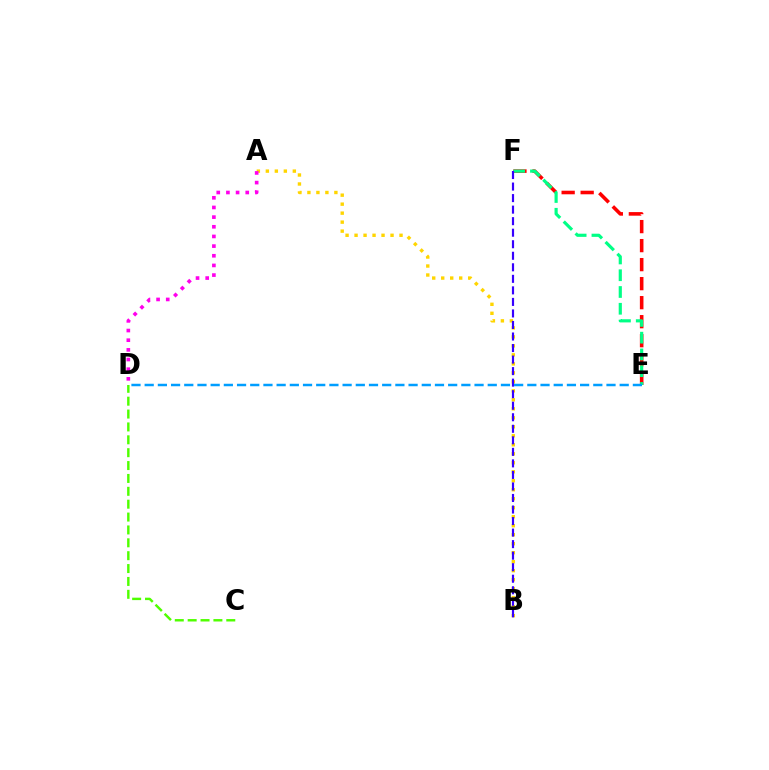{('E', 'F'): [{'color': '#ff0000', 'line_style': 'dashed', 'thickness': 2.58}, {'color': '#00ff86', 'line_style': 'dashed', 'thickness': 2.28}], ('A', 'B'): [{'color': '#ffd500', 'line_style': 'dotted', 'thickness': 2.44}], ('B', 'F'): [{'color': '#3700ff', 'line_style': 'dashed', 'thickness': 1.57}], ('C', 'D'): [{'color': '#4fff00', 'line_style': 'dashed', 'thickness': 1.75}], ('A', 'D'): [{'color': '#ff00ed', 'line_style': 'dotted', 'thickness': 2.63}], ('D', 'E'): [{'color': '#009eff', 'line_style': 'dashed', 'thickness': 1.79}]}